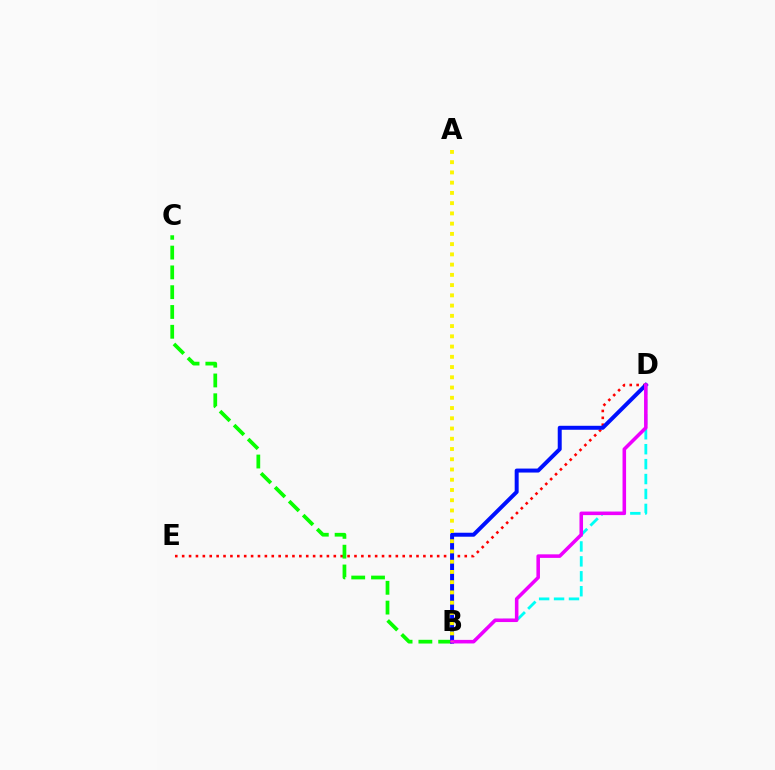{('D', 'E'): [{'color': '#ff0000', 'line_style': 'dotted', 'thickness': 1.87}], ('B', 'C'): [{'color': '#08ff00', 'line_style': 'dashed', 'thickness': 2.69}], ('B', 'D'): [{'color': '#0010ff', 'line_style': 'solid', 'thickness': 2.86}, {'color': '#00fff6', 'line_style': 'dashed', 'thickness': 2.03}, {'color': '#ee00ff', 'line_style': 'solid', 'thickness': 2.56}], ('A', 'B'): [{'color': '#fcf500', 'line_style': 'dotted', 'thickness': 2.78}]}